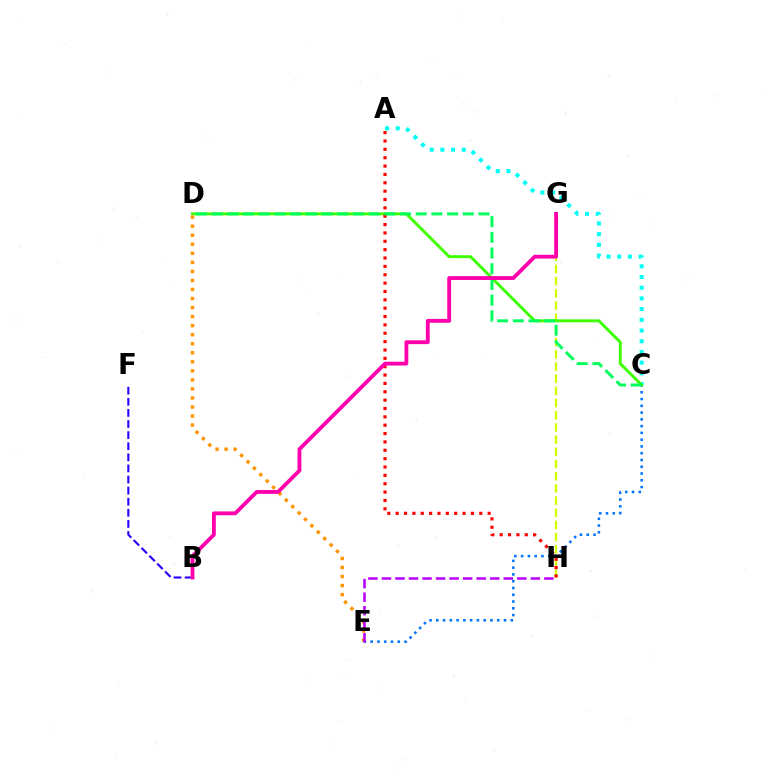{('B', 'F'): [{'color': '#2500ff', 'line_style': 'dashed', 'thickness': 1.51}], ('A', 'C'): [{'color': '#00fff6', 'line_style': 'dotted', 'thickness': 2.91}], ('G', 'H'): [{'color': '#d1ff00', 'line_style': 'dashed', 'thickness': 1.66}], ('C', 'E'): [{'color': '#0074ff', 'line_style': 'dotted', 'thickness': 1.84}], ('C', 'D'): [{'color': '#3dff00', 'line_style': 'solid', 'thickness': 2.1}, {'color': '#00ff5c', 'line_style': 'dashed', 'thickness': 2.13}], ('D', 'E'): [{'color': '#ff9400', 'line_style': 'dotted', 'thickness': 2.46}], ('E', 'H'): [{'color': '#b900ff', 'line_style': 'dashed', 'thickness': 1.84}], ('A', 'H'): [{'color': '#ff0000', 'line_style': 'dotted', 'thickness': 2.27}], ('B', 'G'): [{'color': '#ff00ac', 'line_style': 'solid', 'thickness': 2.75}]}